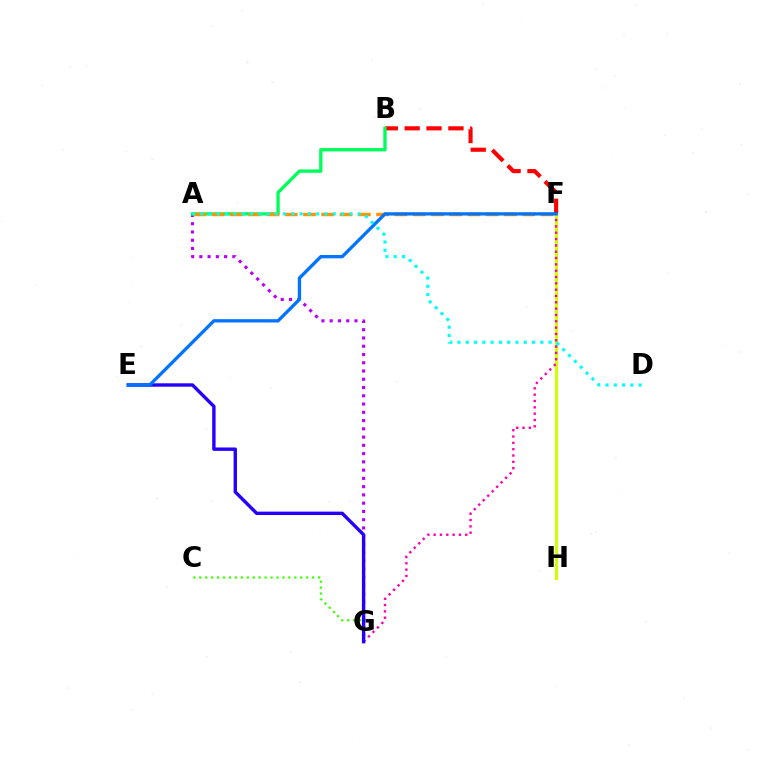{('F', 'H'): [{'color': '#d1ff00', 'line_style': 'solid', 'thickness': 2.25}], ('B', 'F'): [{'color': '#ff0000', 'line_style': 'dashed', 'thickness': 2.97}], ('A', 'G'): [{'color': '#b900ff', 'line_style': 'dotted', 'thickness': 2.24}], ('A', 'B'): [{'color': '#00ff5c', 'line_style': 'solid', 'thickness': 2.4}], ('A', 'F'): [{'color': '#ff9400', 'line_style': 'dashed', 'thickness': 2.48}], ('C', 'G'): [{'color': '#3dff00', 'line_style': 'dotted', 'thickness': 1.61}], ('F', 'G'): [{'color': '#ff00ac', 'line_style': 'dotted', 'thickness': 1.72}], ('E', 'G'): [{'color': '#2500ff', 'line_style': 'solid', 'thickness': 2.44}], ('E', 'F'): [{'color': '#0074ff', 'line_style': 'solid', 'thickness': 2.39}], ('A', 'D'): [{'color': '#00fff6', 'line_style': 'dotted', 'thickness': 2.25}]}